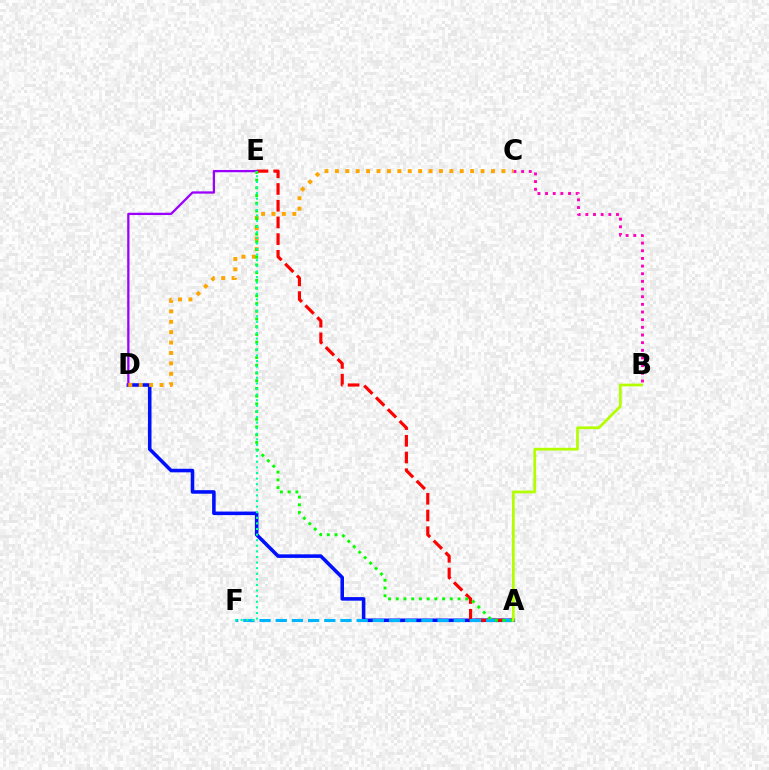{('A', 'D'): [{'color': '#0010ff', 'line_style': 'solid', 'thickness': 2.56}], ('A', 'E'): [{'color': '#ff0000', 'line_style': 'dashed', 'thickness': 2.27}, {'color': '#08ff00', 'line_style': 'dotted', 'thickness': 2.1}], ('D', 'E'): [{'color': '#9b00ff', 'line_style': 'solid', 'thickness': 1.64}], ('B', 'C'): [{'color': '#ff00bd', 'line_style': 'dotted', 'thickness': 2.08}], ('C', 'D'): [{'color': '#ffa500', 'line_style': 'dotted', 'thickness': 2.83}], ('A', 'F'): [{'color': '#00b5ff', 'line_style': 'dashed', 'thickness': 2.2}], ('E', 'F'): [{'color': '#00ff9d', 'line_style': 'dotted', 'thickness': 1.52}], ('A', 'B'): [{'color': '#b3ff00', 'line_style': 'solid', 'thickness': 1.97}]}